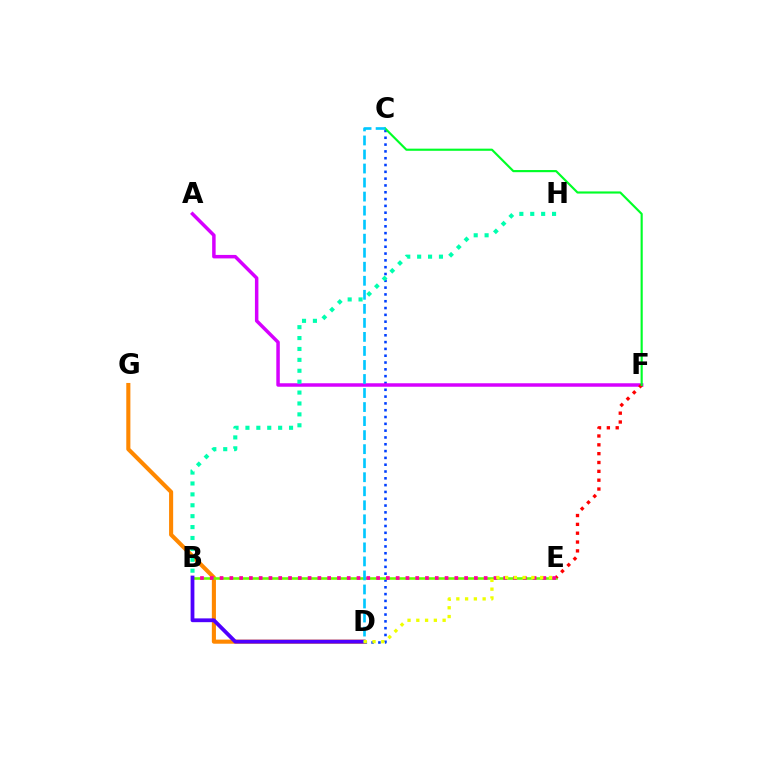{('C', 'D'): [{'color': '#003fff', 'line_style': 'dotted', 'thickness': 1.85}, {'color': '#00c7ff', 'line_style': 'dashed', 'thickness': 1.91}], ('A', 'F'): [{'color': '#d600ff', 'line_style': 'solid', 'thickness': 2.51}], ('D', 'G'): [{'color': '#ff8800', 'line_style': 'solid', 'thickness': 2.95}], ('B', 'E'): [{'color': '#66ff00', 'line_style': 'solid', 'thickness': 1.86}, {'color': '#ff00a0', 'line_style': 'dotted', 'thickness': 2.66}], ('E', 'F'): [{'color': '#ff0000', 'line_style': 'dotted', 'thickness': 2.4}], ('B', 'H'): [{'color': '#00ffaf', 'line_style': 'dotted', 'thickness': 2.96}], ('C', 'F'): [{'color': '#00ff27', 'line_style': 'solid', 'thickness': 1.55}], ('B', 'D'): [{'color': '#4f00ff', 'line_style': 'solid', 'thickness': 2.73}], ('D', 'E'): [{'color': '#eeff00', 'line_style': 'dotted', 'thickness': 2.38}]}